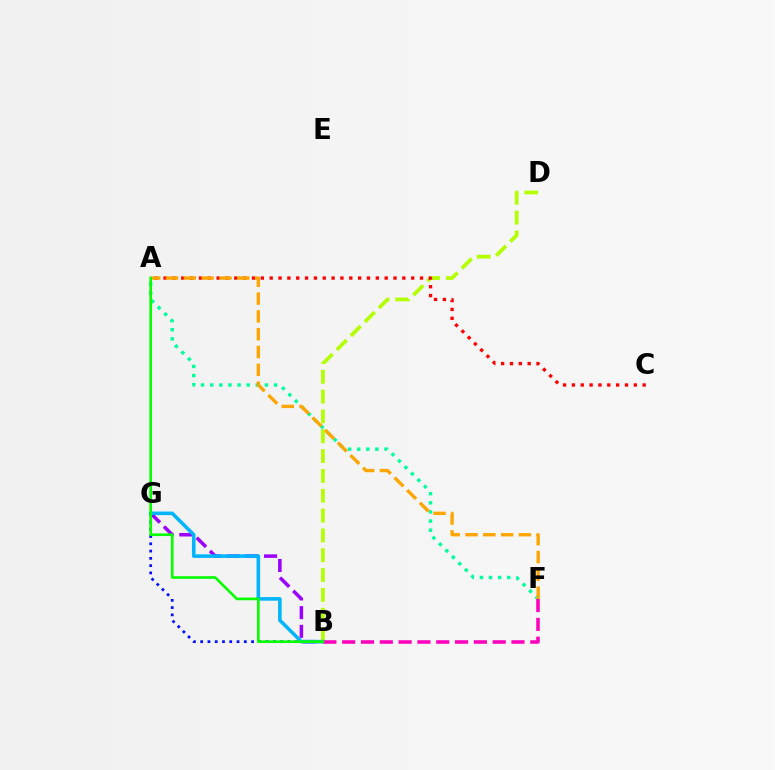{('B', 'G'): [{'color': '#0010ff', 'line_style': 'dotted', 'thickness': 1.98}, {'color': '#9b00ff', 'line_style': 'dashed', 'thickness': 2.54}, {'color': '#00b5ff', 'line_style': 'solid', 'thickness': 2.57}], ('B', 'D'): [{'color': '#b3ff00', 'line_style': 'dashed', 'thickness': 2.69}], ('A', 'F'): [{'color': '#00ff9d', 'line_style': 'dotted', 'thickness': 2.48}, {'color': '#ffa500', 'line_style': 'dashed', 'thickness': 2.42}], ('A', 'C'): [{'color': '#ff0000', 'line_style': 'dotted', 'thickness': 2.4}], ('B', 'F'): [{'color': '#ff00bd', 'line_style': 'dashed', 'thickness': 2.56}], ('A', 'B'): [{'color': '#08ff00', 'line_style': 'solid', 'thickness': 1.91}]}